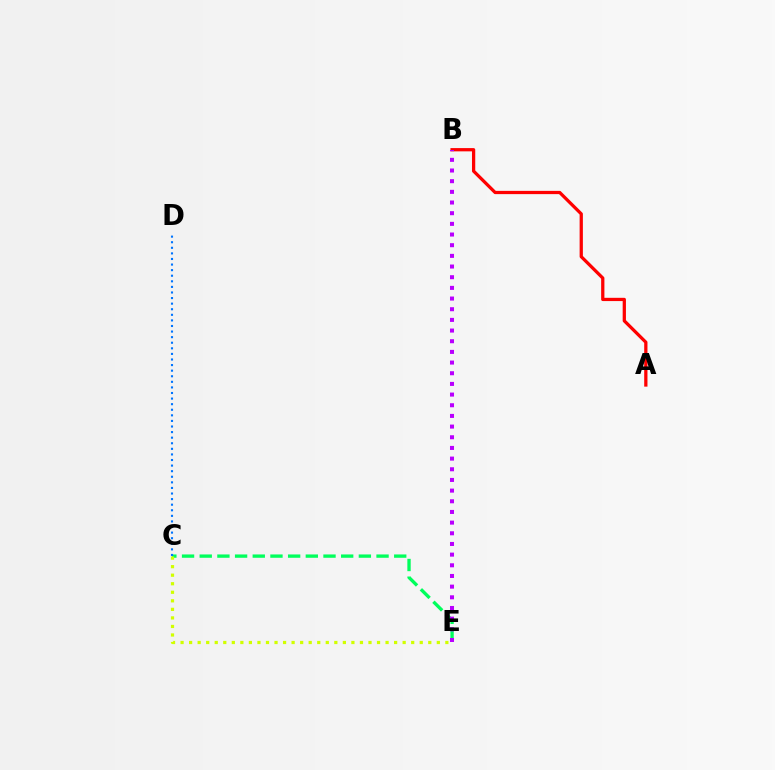{('A', 'B'): [{'color': '#ff0000', 'line_style': 'solid', 'thickness': 2.35}], ('C', 'E'): [{'color': '#00ff5c', 'line_style': 'dashed', 'thickness': 2.4}, {'color': '#d1ff00', 'line_style': 'dotted', 'thickness': 2.32}], ('B', 'E'): [{'color': '#b900ff', 'line_style': 'dotted', 'thickness': 2.9}], ('C', 'D'): [{'color': '#0074ff', 'line_style': 'dotted', 'thickness': 1.52}]}